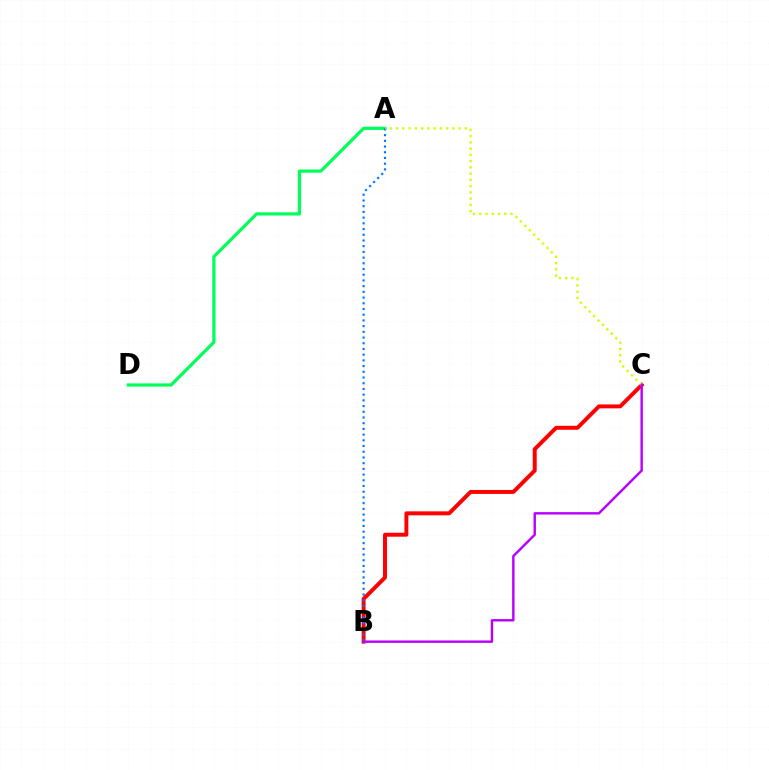{('B', 'C'): [{'color': '#ff0000', 'line_style': 'solid', 'thickness': 2.84}, {'color': '#b900ff', 'line_style': 'solid', 'thickness': 1.74}], ('A', 'D'): [{'color': '#00ff5c', 'line_style': 'solid', 'thickness': 2.32}], ('A', 'B'): [{'color': '#0074ff', 'line_style': 'dotted', 'thickness': 1.55}], ('A', 'C'): [{'color': '#d1ff00', 'line_style': 'dotted', 'thickness': 1.7}]}